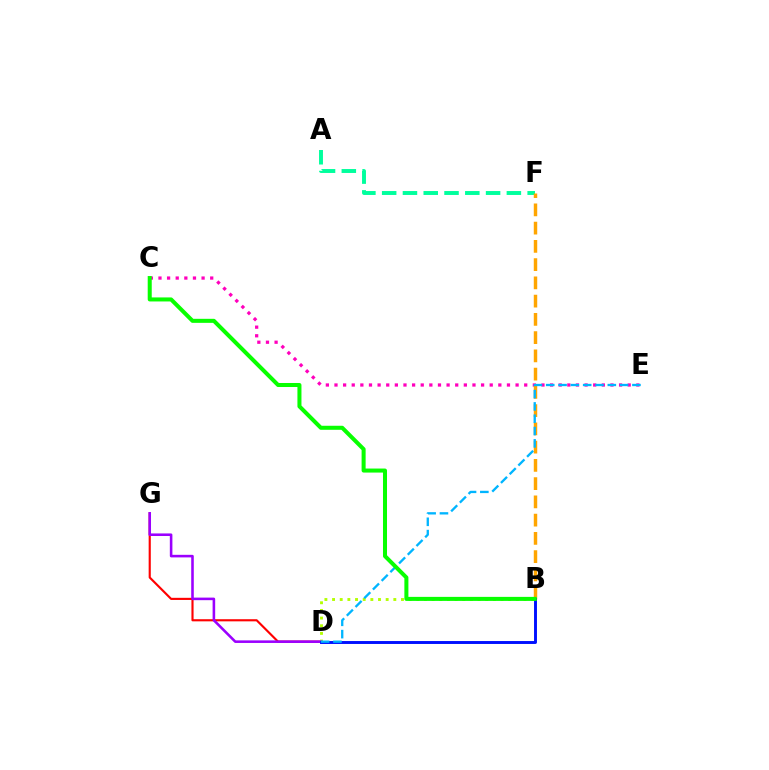{('D', 'G'): [{'color': '#ff0000', 'line_style': 'solid', 'thickness': 1.54}, {'color': '#9b00ff', 'line_style': 'solid', 'thickness': 1.85}], ('C', 'E'): [{'color': '#ff00bd', 'line_style': 'dotted', 'thickness': 2.34}], ('B', 'D'): [{'color': '#b3ff00', 'line_style': 'dotted', 'thickness': 2.08}, {'color': '#0010ff', 'line_style': 'solid', 'thickness': 2.1}], ('A', 'F'): [{'color': '#00ff9d', 'line_style': 'dashed', 'thickness': 2.82}], ('B', 'F'): [{'color': '#ffa500', 'line_style': 'dashed', 'thickness': 2.48}], ('D', 'E'): [{'color': '#00b5ff', 'line_style': 'dashed', 'thickness': 1.67}], ('B', 'C'): [{'color': '#08ff00', 'line_style': 'solid', 'thickness': 2.9}]}